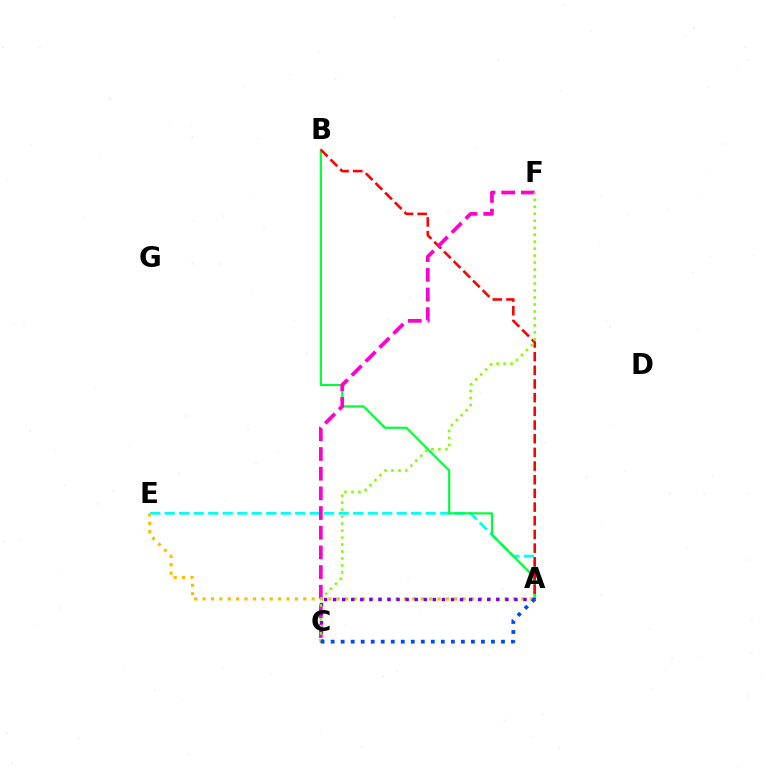{('A', 'E'): [{'color': '#00fff6', 'line_style': 'dashed', 'thickness': 1.97}, {'color': '#ffbd00', 'line_style': 'dotted', 'thickness': 2.28}], ('A', 'B'): [{'color': '#00ff39', 'line_style': 'solid', 'thickness': 1.54}, {'color': '#ff0000', 'line_style': 'dashed', 'thickness': 1.86}], ('C', 'F'): [{'color': '#ff00cf', 'line_style': 'dashed', 'thickness': 2.67}, {'color': '#84ff00', 'line_style': 'dotted', 'thickness': 1.9}], ('A', 'C'): [{'color': '#7200ff', 'line_style': 'dotted', 'thickness': 2.46}, {'color': '#004bff', 'line_style': 'dotted', 'thickness': 2.72}]}